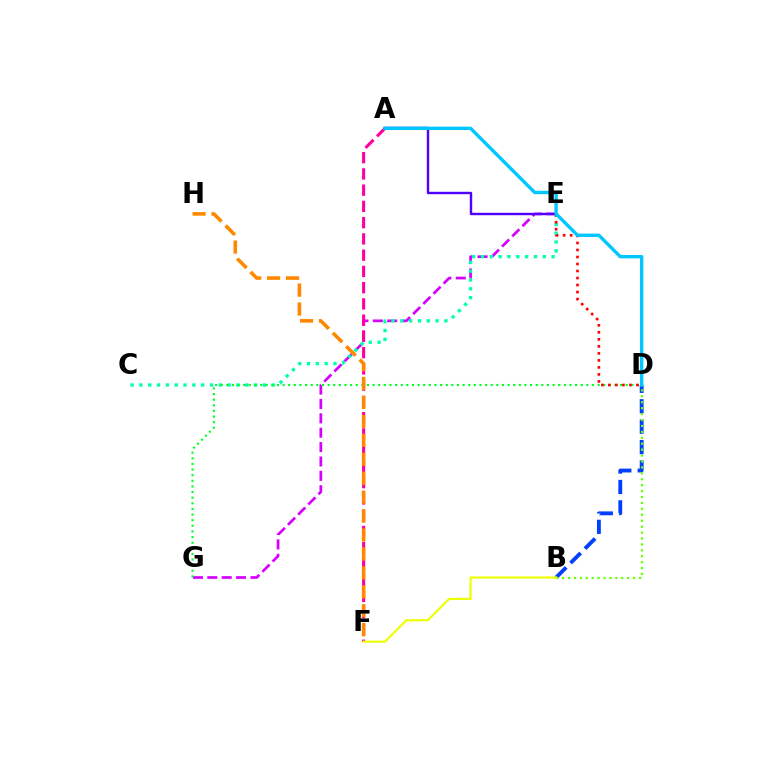{('E', 'G'): [{'color': '#d600ff', 'line_style': 'dashed', 'thickness': 1.95}], ('B', 'D'): [{'color': '#003fff', 'line_style': 'dashed', 'thickness': 2.77}, {'color': '#66ff00', 'line_style': 'dotted', 'thickness': 1.61}], ('A', 'F'): [{'color': '#ff00a0', 'line_style': 'dashed', 'thickness': 2.21}], ('C', 'E'): [{'color': '#00ffaf', 'line_style': 'dotted', 'thickness': 2.4}], ('A', 'E'): [{'color': '#4f00ff', 'line_style': 'solid', 'thickness': 1.74}], ('B', 'F'): [{'color': '#eeff00', 'line_style': 'solid', 'thickness': 1.55}], ('D', 'G'): [{'color': '#00ff27', 'line_style': 'dotted', 'thickness': 1.53}], ('D', 'E'): [{'color': '#ff0000', 'line_style': 'dotted', 'thickness': 1.91}], ('A', 'D'): [{'color': '#00c7ff', 'line_style': 'solid', 'thickness': 2.43}], ('F', 'H'): [{'color': '#ff8800', 'line_style': 'dashed', 'thickness': 2.57}]}